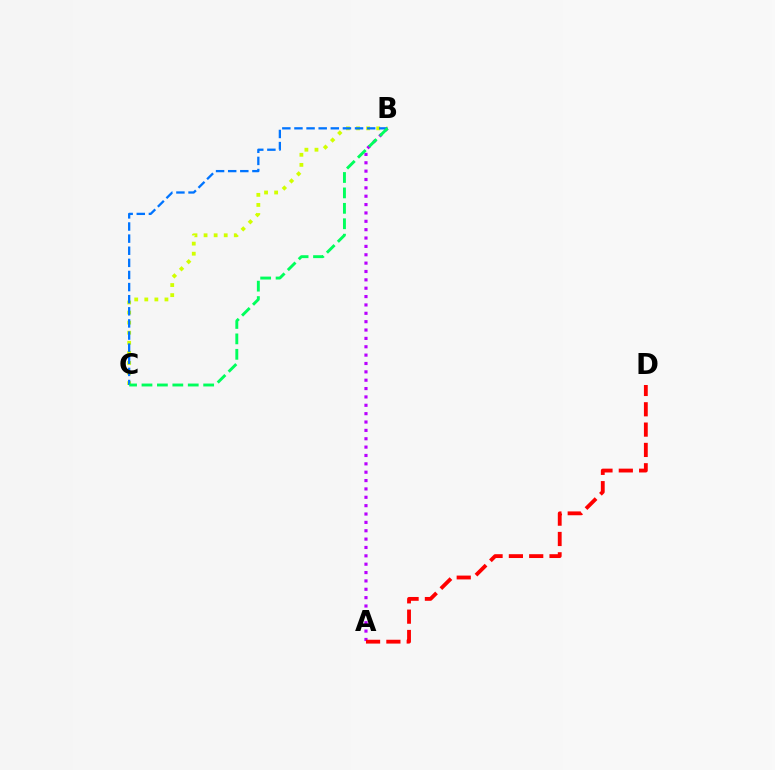{('A', 'B'): [{'color': '#b900ff', 'line_style': 'dotted', 'thickness': 2.27}], ('B', 'C'): [{'color': '#d1ff00', 'line_style': 'dotted', 'thickness': 2.74}, {'color': '#0074ff', 'line_style': 'dashed', 'thickness': 1.65}, {'color': '#00ff5c', 'line_style': 'dashed', 'thickness': 2.1}], ('A', 'D'): [{'color': '#ff0000', 'line_style': 'dashed', 'thickness': 2.76}]}